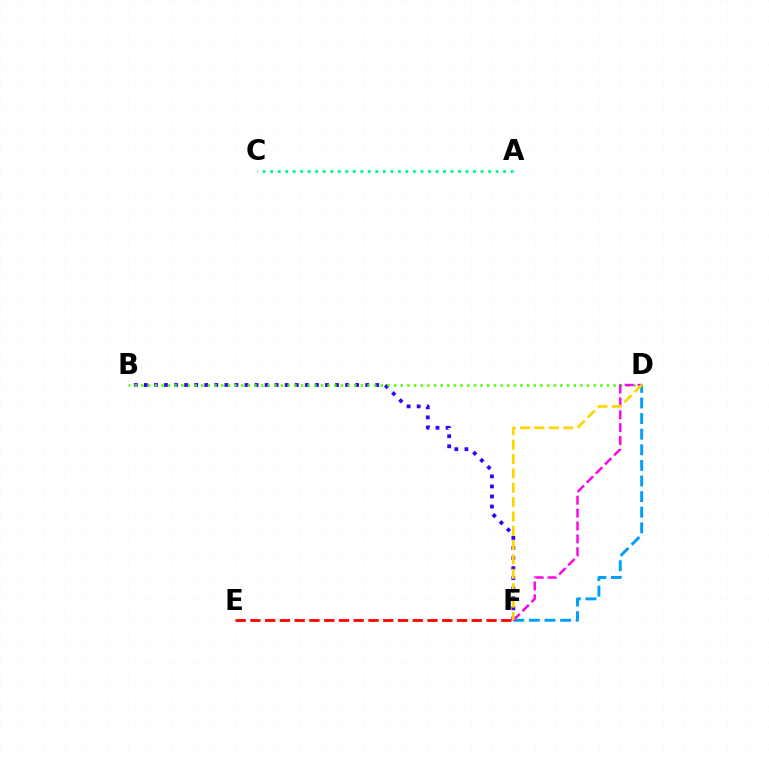{('D', 'F'): [{'color': '#009eff', 'line_style': 'dashed', 'thickness': 2.12}, {'color': '#ff00ed', 'line_style': 'dashed', 'thickness': 1.75}, {'color': '#ffd500', 'line_style': 'dashed', 'thickness': 1.95}], ('B', 'F'): [{'color': '#3700ff', 'line_style': 'dotted', 'thickness': 2.73}], ('A', 'C'): [{'color': '#00ff86', 'line_style': 'dotted', 'thickness': 2.04}], ('B', 'D'): [{'color': '#4fff00', 'line_style': 'dotted', 'thickness': 1.81}], ('E', 'F'): [{'color': '#ff0000', 'line_style': 'dashed', 'thickness': 2.0}]}